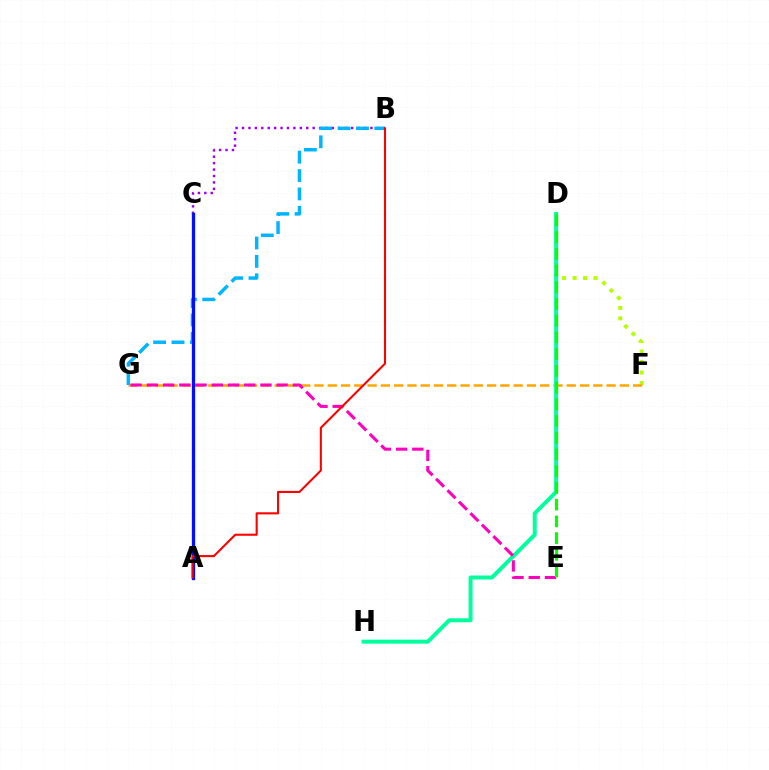{('D', 'F'): [{'color': '#b3ff00', 'line_style': 'dotted', 'thickness': 2.85}], ('B', 'C'): [{'color': '#9b00ff', 'line_style': 'dotted', 'thickness': 1.74}], ('F', 'G'): [{'color': '#ffa500', 'line_style': 'dashed', 'thickness': 1.8}], ('D', 'H'): [{'color': '#00ff9d', 'line_style': 'solid', 'thickness': 2.85}], ('E', 'G'): [{'color': '#ff00bd', 'line_style': 'dashed', 'thickness': 2.2}], ('B', 'G'): [{'color': '#00b5ff', 'line_style': 'dashed', 'thickness': 2.5}], ('A', 'C'): [{'color': '#0010ff', 'line_style': 'solid', 'thickness': 2.37}], ('A', 'B'): [{'color': '#ff0000', 'line_style': 'solid', 'thickness': 1.5}], ('D', 'E'): [{'color': '#08ff00', 'line_style': 'dashed', 'thickness': 2.27}]}